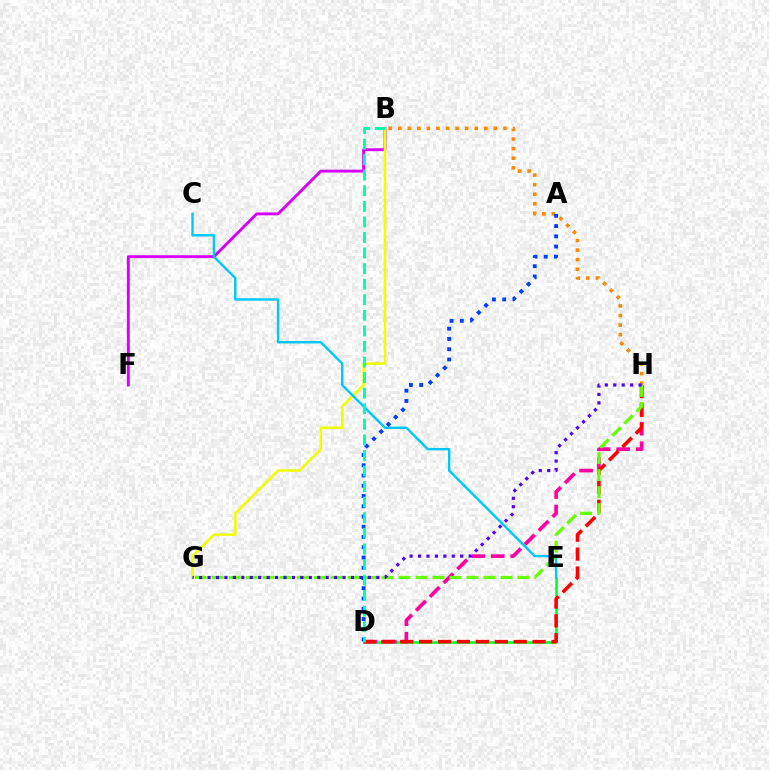{('B', 'H'): [{'color': '#ff8800', 'line_style': 'dotted', 'thickness': 2.6}], ('D', 'E'): [{'color': '#00ff27', 'line_style': 'solid', 'thickness': 1.84}], ('D', 'H'): [{'color': '#ff00a0', 'line_style': 'dashed', 'thickness': 2.65}, {'color': '#ff0000', 'line_style': 'dashed', 'thickness': 2.57}], ('B', 'F'): [{'color': '#d600ff', 'line_style': 'solid', 'thickness': 2.08}], ('B', 'G'): [{'color': '#eeff00', 'line_style': 'solid', 'thickness': 1.83}], ('C', 'E'): [{'color': '#00c7ff', 'line_style': 'solid', 'thickness': 1.73}], ('G', 'H'): [{'color': '#66ff00', 'line_style': 'dashed', 'thickness': 2.31}, {'color': '#4f00ff', 'line_style': 'dotted', 'thickness': 2.29}], ('A', 'D'): [{'color': '#003fff', 'line_style': 'dotted', 'thickness': 2.79}], ('B', 'D'): [{'color': '#00ffaf', 'line_style': 'dashed', 'thickness': 2.11}]}